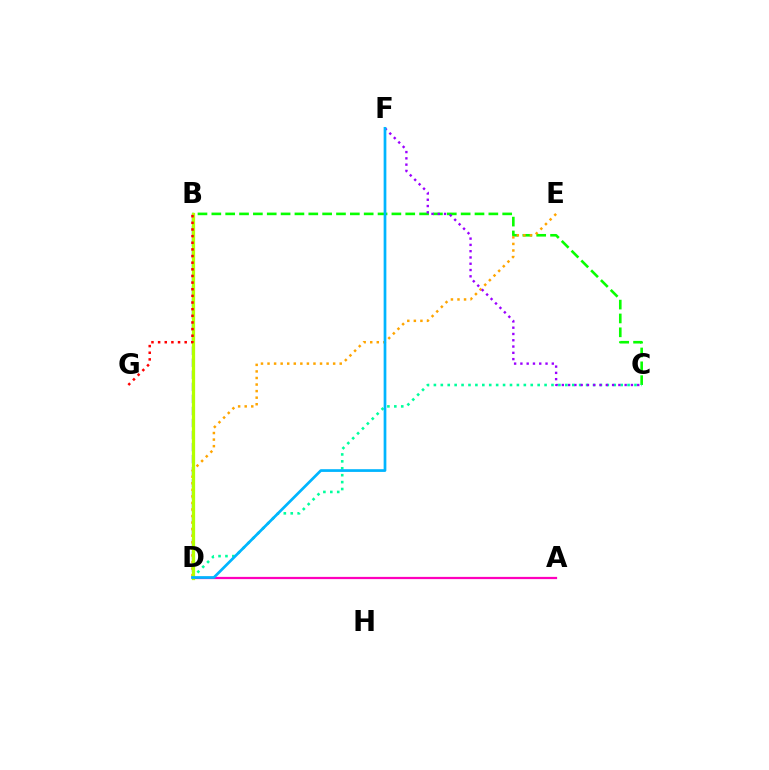{('B', 'C'): [{'color': '#08ff00', 'line_style': 'dashed', 'thickness': 1.88}], ('B', 'D'): [{'color': '#0010ff', 'line_style': 'dashed', 'thickness': 1.64}, {'color': '#b3ff00', 'line_style': 'solid', 'thickness': 2.34}], ('D', 'E'): [{'color': '#ffa500', 'line_style': 'dotted', 'thickness': 1.78}], ('A', 'D'): [{'color': '#ff00bd', 'line_style': 'solid', 'thickness': 1.61}], ('C', 'D'): [{'color': '#00ff9d', 'line_style': 'dotted', 'thickness': 1.88}], ('B', 'G'): [{'color': '#ff0000', 'line_style': 'dotted', 'thickness': 1.8}], ('C', 'F'): [{'color': '#9b00ff', 'line_style': 'dotted', 'thickness': 1.71}], ('D', 'F'): [{'color': '#00b5ff', 'line_style': 'solid', 'thickness': 1.96}]}